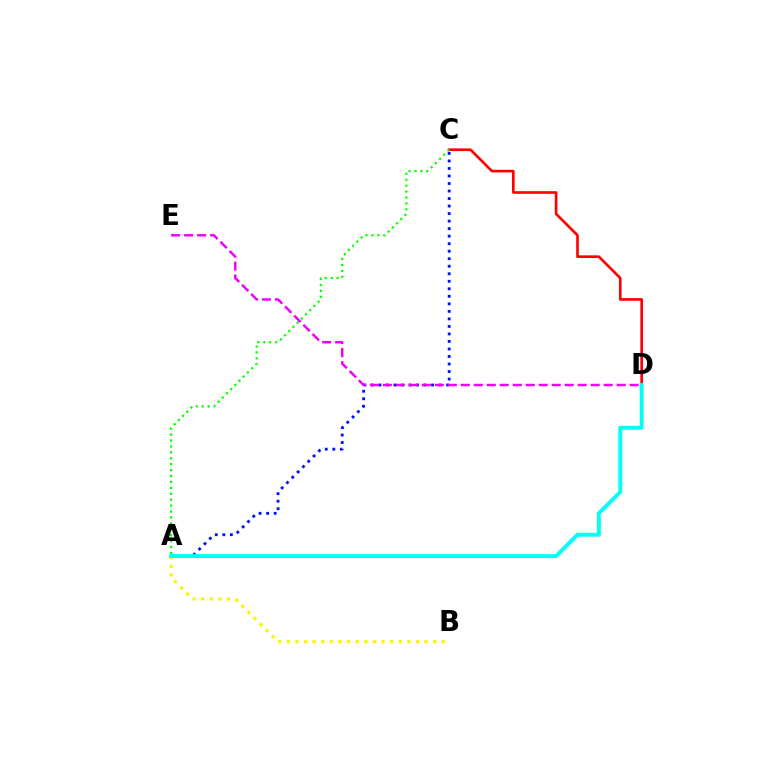{('A', 'B'): [{'color': '#fcf500', 'line_style': 'dotted', 'thickness': 2.34}], ('A', 'C'): [{'color': '#0010ff', 'line_style': 'dotted', 'thickness': 2.04}, {'color': '#08ff00', 'line_style': 'dotted', 'thickness': 1.61}], ('C', 'D'): [{'color': '#ff0000', 'line_style': 'solid', 'thickness': 1.91}], ('A', 'D'): [{'color': '#00fff6', 'line_style': 'solid', 'thickness': 2.8}], ('D', 'E'): [{'color': '#ee00ff', 'line_style': 'dashed', 'thickness': 1.76}]}